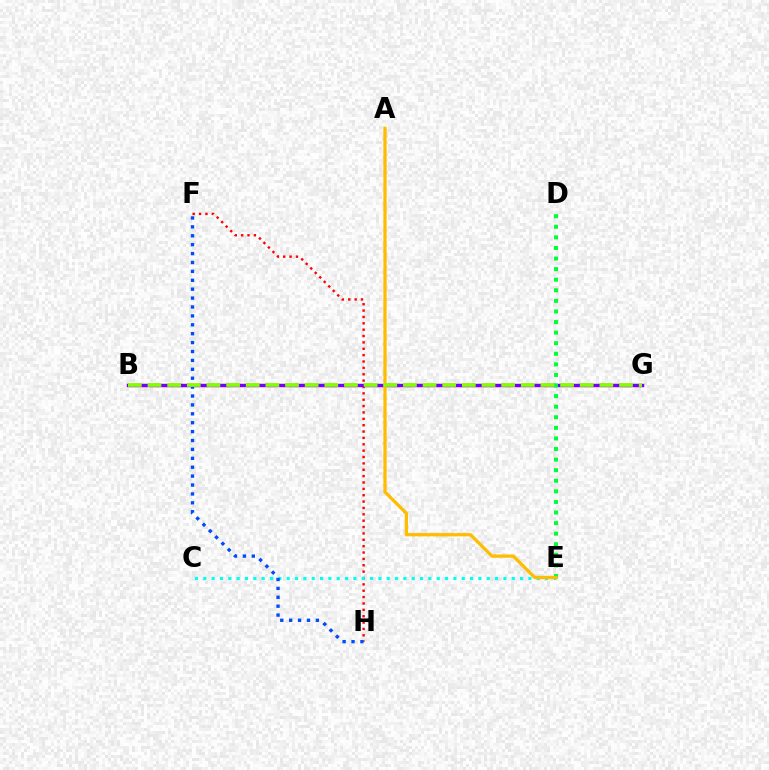{('F', 'H'): [{'color': '#ff0000', 'line_style': 'dotted', 'thickness': 1.73}, {'color': '#004bff', 'line_style': 'dotted', 'thickness': 2.42}], ('B', 'G'): [{'color': '#ff00cf', 'line_style': 'solid', 'thickness': 2.39}, {'color': '#7200ff', 'line_style': 'solid', 'thickness': 2.3}, {'color': '#84ff00', 'line_style': 'dashed', 'thickness': 2.67}], ('C', 'E'): [{'color': '#00fff6', 'line_style': 'dotted', 'thickness': 2.26}], ('D', 'E'): [{'color': '#00ff39', 'line_style': 'dotted', 'thickness': 2.88}], ('A', 'E'): [{'color': '#ffbd00', 'line_style': 'solid', 'thickness': 2.35}]}